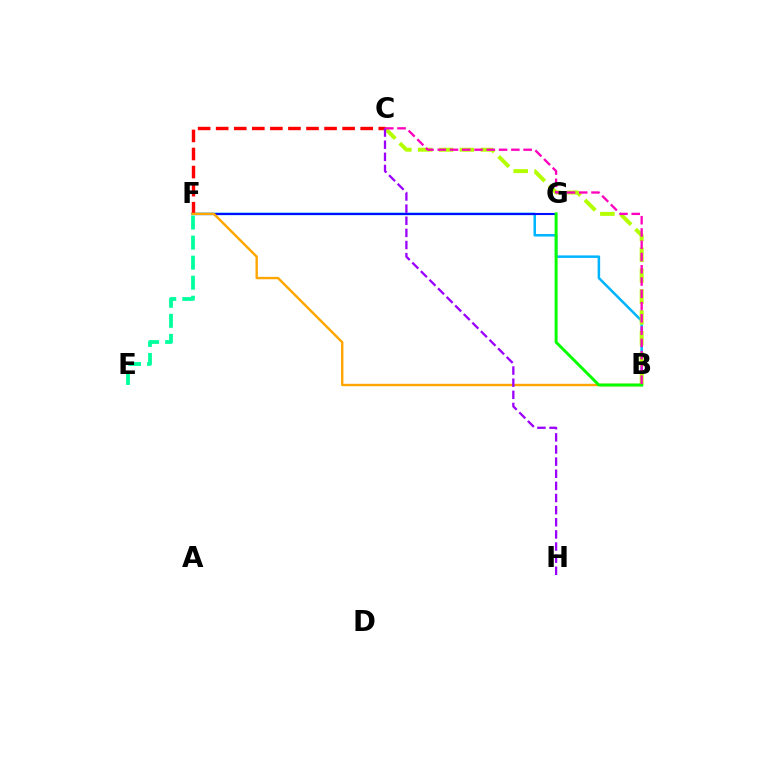{('B', 'F'): [{'color': '#00b5ff', 'line_style': 'solid', 'thickness': 1.81}, {'color': '#ffa500', 'line_style': 'solid', 'thickness': 1.72}], ('F', 'G'): [{'color': '#0010ff', 'line_style': 'solid', 'thickness': 1.5}], ('C', 'F'): [{'color': '#ff0000', 'line_style': 'dashed', 'thickness': 2.45}], ('B', 'C'): [{'color': '#b3ff00', 'line_style': 'dashed', 'thickness': 2.84}, {'color': '#ff00bd', 'line_style': 'dashed', 'thickness': 1.67}], ('E', 'F'): [{'color': '#00ff9d', 'line_style': 'dashed', 'thickness': 2.72}], ('B', 'G'): [{'color': '#08ff00', 'line_style': 'solid', 'thickness': 2.13}], ('C', 'H'): [{'color': '#9b00ff', 'line_style': 'dashed', 'thickness': 1.65}]}